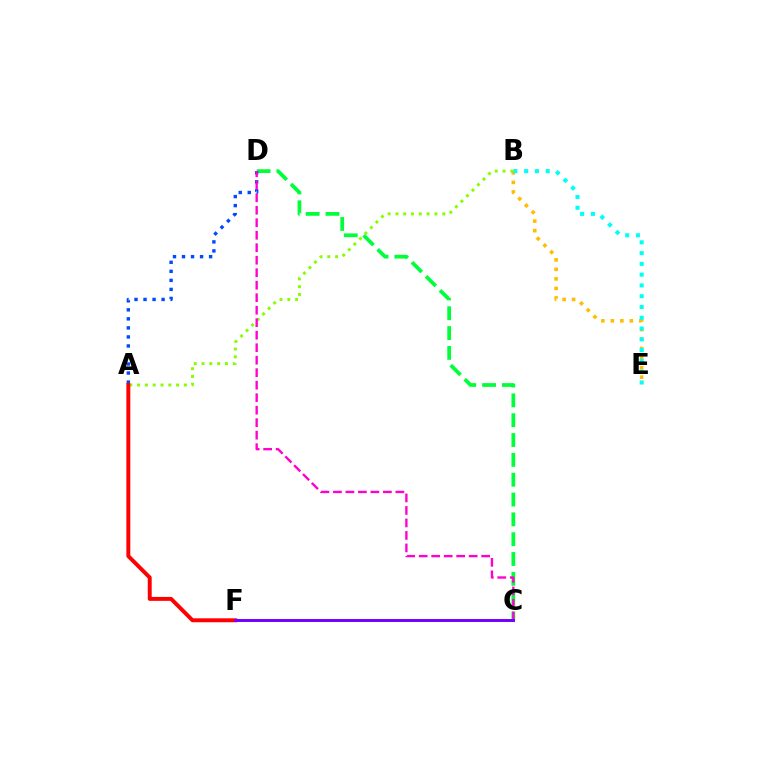{('A', 'B'): [{'color': '#84ff00', 'line_style': 'dotted', 'thickness': 2.12}], ('C', 'D'): [{'color': '#00ff39', 'line_style': 'dashed', 'thickness': 2.69}, {'color': '#ff00cf', 'line_style': 'dashed', 'thickness': 1.7}], ('B', 'E'): [{'color': '#ffbd00', 'line_style': 'dotted', 'thickness': 2.59}, {'color': '#00fff6', 'line_style': 'dotted', 'thickness': 2.93}], ('A', 'D'): [{'color': '#004bff', 'line_style': 'dotted', 'thickness': 2.45}], ('A', 'F'): [{'color': '#ff0000', 'line_style': 'solid', 'thickness': 2.83}], ('C', 'F'): [{'color': '#7200ff', 'line_style': 'solid', 'thickness': 2.13}]}